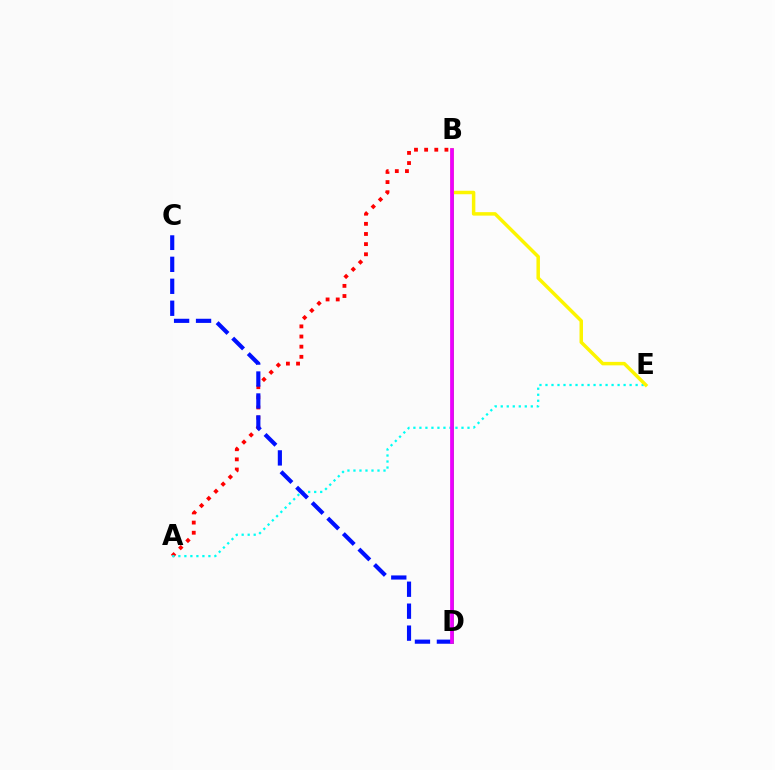{('A', 'B'): [{'color': '#ff0000', 'line_style': 'dotted', 'thickness': 2.76}], ('A', 'E'): [{'color': '#00fff6', 'line_style': 'dotted', 'thickness': 1.63}], ('B', 'D'): [{'color': '#08ff00', 'line_style': 'solid', 'thickness': 2.09}, {'color': '#ee00ff', 'line_style': 'solid', 'thickness': 2.7}], ('B', 'E'): [{'color': '#fcf500', 'line_style': 'solid', 'thickness': 2.51}], ('C', 'D'): [{'color': '#0010ff', 'line_style': 'dashed', 'thickness': 2.98}]}